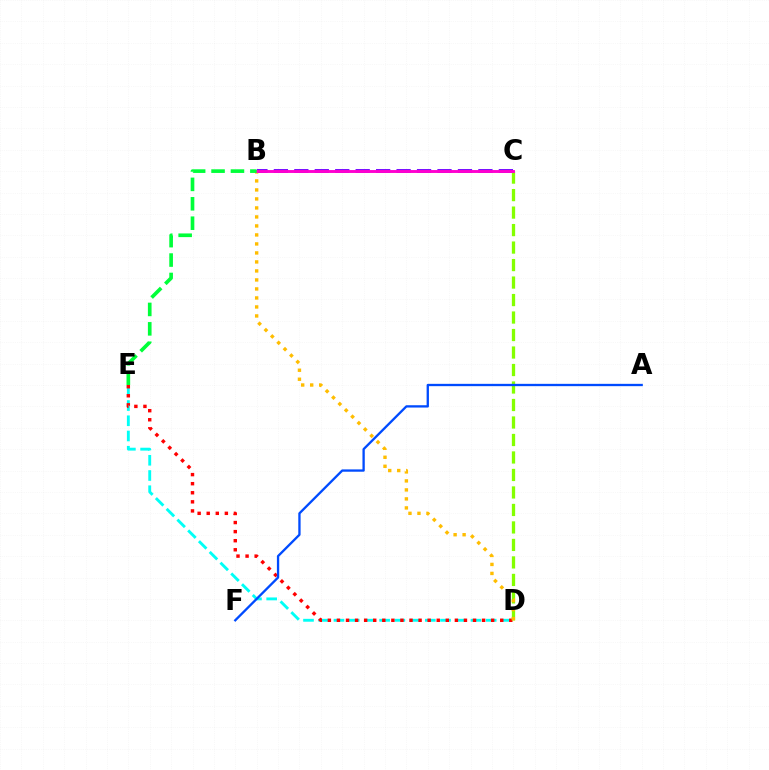{('D', 'E'): [{'color': '#00fff6', 'line_style': 'dashed', 'thickness': 2.07}, {'color': '#ff0000', 'line_style': 'dotted', 'thickness': 2.46}], ('B', 'C'): [{'color': '#7200ff', 'line_style': 'dashed', 'thickness': 2.78}, {'color': '#ff00cf', 'line_style': 'solid', 'thickness': 2.09}], ('C', 'D'): [{'color': '#84ff00', 'line_style': 'dashed', 'thickness': 2.38}], ('B', 'D'): [{'color': '#ffbd00', 'line_style': 'dotted', 'thickness': 2.45}], ('B', 'E'): [{'color': '#00ff39', 'line_style': 'dashed', 'thickness': 2.64}], ('A', 'F'): [{'color': '#004bff', 'line_style': 'solid', 'thickness': 1.67}]}